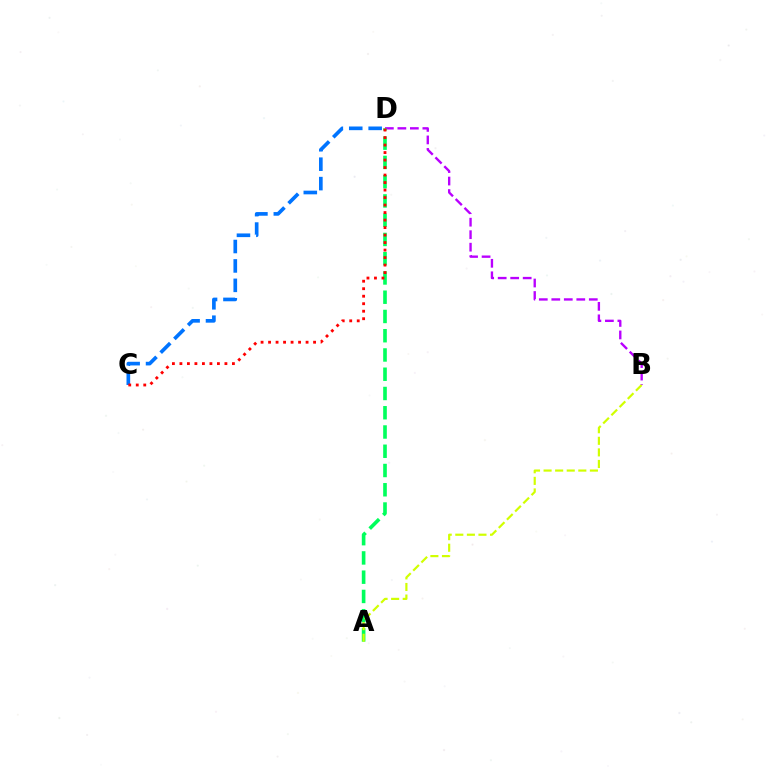{('B', 'D'): [{'color': '#b900ff', 'line_style': 'dashed', 'thickness': 1.7}], ('A', 'D'): [{'color': '#00ff5c', 'line_style': 'dashed', 'thickness': 2.62}], ('C', 'D'): [{'color': '#0074ff', 'line_style': 'dashed', 'thickness': 2.64}, {'color': '#ff0000', 'line_style': 'dotted', 'thickness': 2.04}], ('A', 'B'): [{'color': '#d1ff00', 'line_style': 'dashed', 'thickness': 1.57}]}